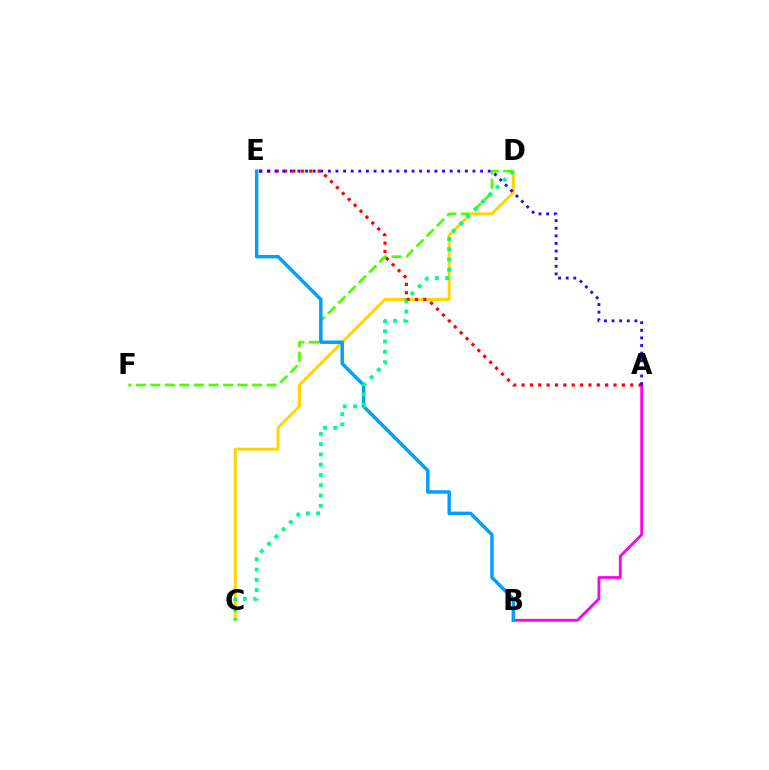{('D', 'F'): [{'color': '#4fff00', 'line_style': 'dashed', 'thickness': 1.97}], ('A', 'B'): [{'color': '#ff00ed', 'line_style': 'solid', 'thickness': 2.01}], ('C', 'D'): [{'color': '#ffd500', 'line_style': 'solid', 'thickness': 2.13}, {'color': '#00ff86', 'line_style': 'dotted', 'thickness': 2.79}], ('B', 'E'): [{'color': '#009eff', 'line_style': 'solid', 'thickness': 2.47}], ('A', 'E'): [{'color': '#ff0000', 'line_style': 'dotted', 'thickness': 2.27}, {'color': '#3700ff', 'line_style': 'dotted', 'thickness': 2.07}]}